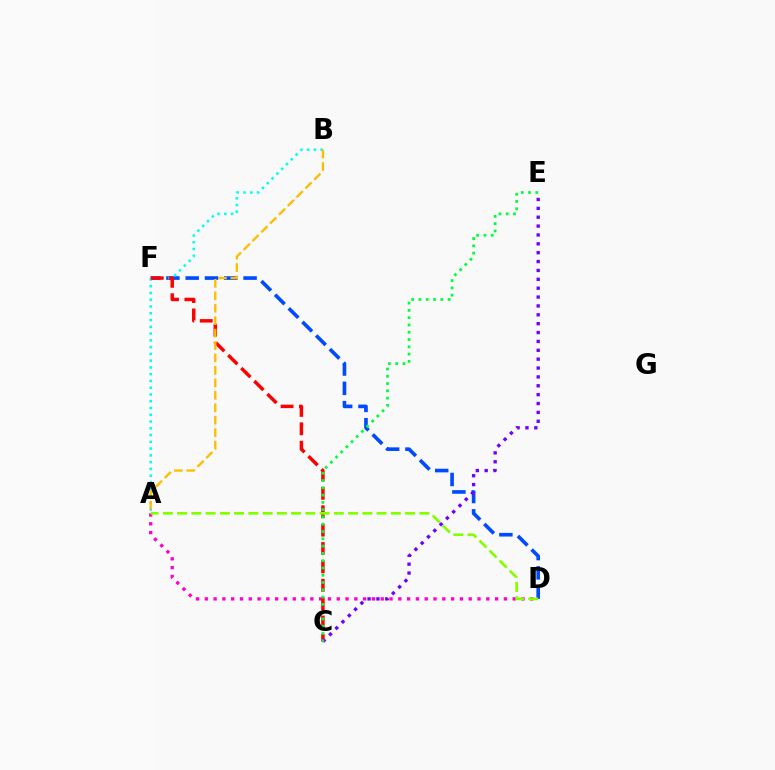{('A', 'D'): [{'color': '#ff00cf', 'line_style': 'dotted', 'thickness': 2.39}, {'color': '#84ff00', 'line_style': 'dashed', 'thickness': 1.94}], ('D', 'F'): [{'color': '#004bff', 'line_style': 'dashed', 'thickness': 2.62}], ('A', 'B'): [{'color': '#00fff6', 'line_style': 'dotted', 'thickness': 1.84}, {'color': '#ffbd00', 'line_style': 'dashed', 'thickness': 1.69}], ('C', 'F'): [{'color': '#ff0000', 'line_style': 'dashed', 'thickness': 2.5}], ('C', 'E'): [{'color': '#7200ff', 'line_style': 'dotted', 'thickness': 2.41}, {'color': '#00ff39', 'line_style': 'dotted', 'thickness': 1.98}]}